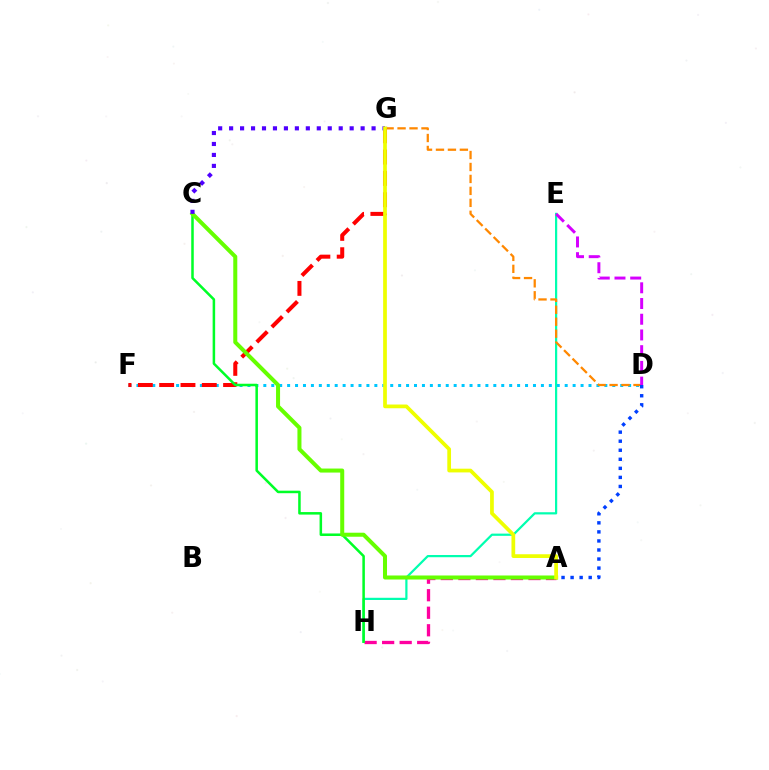{('E', 'H'): [{'color': '#00ffaf', 'line_style': 'solid', 'thickness': 1.6}], ('D', 'F'): [{'color': '#00c7ff', 'line_style': 'dotted', 'thickness': 2.15}], ('D', 'G'): [{'color': '#ff8800', 'line_style': 'dashed', 'thickness': 1.62}], ('A', 'H'): [{'color': '#ff00a0', 'line_style': 'dashed', 'thickness': 2.38}], ('F', 'G'): [{'color': '#ff0000', 'line_style': 'dashed', 'thickness': 2.9}], ('C', 'H'): [{'color': '#00ff27', 'line_style': 'solid', 'thickness': 1.82}], ('A', 'C'): [{'color': '#66ff00', 'line_style': 'solid', 'thickness': 2.9}], ('C', 'G'): [{'color': '#4f00ff', 'line_style': 'dotted', 'thickness': 2.98}], ('A', 'D'): [{'color': '#003fff', 'line_style': 'dotted', 'thickness': 2.46}], ('A', 'G'): [{'color': '#eeff00', 'line_style': 'solid', 'thickness': 2.68}], ('D', 'E'): [{'color': '#d600ff', 'line_style': 'dashed', 'thickness': 2.14}]}